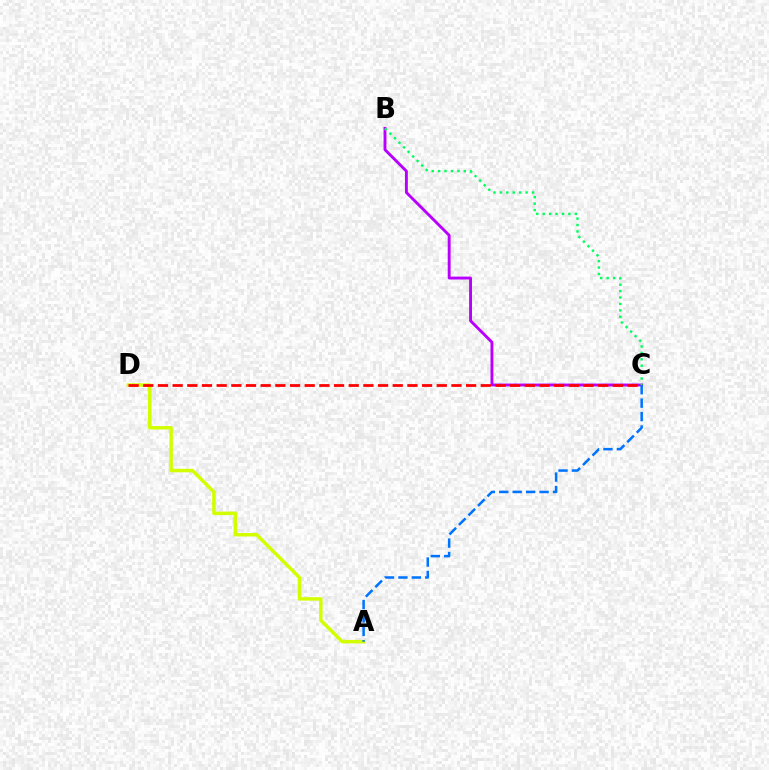{('B', 'C'): [{'color': '#b900ff', 'line_style': 'solid', 'thickness': 2.08}, {'color': '#00ff5c', 'line_style': 'dotted', 'thickness': 1.74}], ('A', 'D'): [{'color': '#d1ff00', 'line_style': 'solid', 'thickness': 2.5}], ('C', 'D'): [{'color': '#ff0000', 'line_style': 'dashed', 'thickness': 1.99}], ('A', 'C'): [{'color': '#0074ff', 'line_style': 'dashed', 'thickness': 1.83}]}